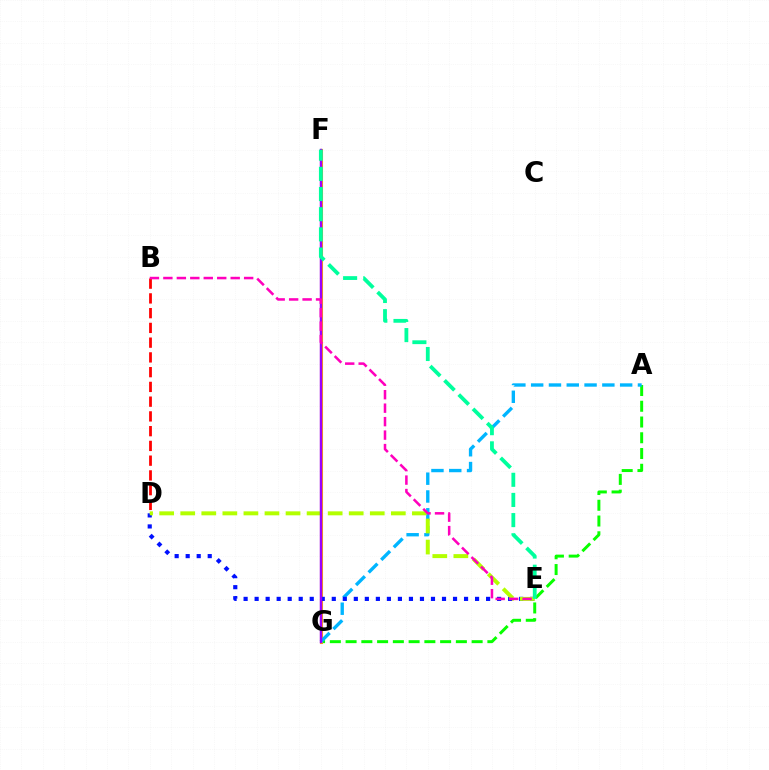{('A', 'G'): [{'color': '#08ff00', 'line_style': 'dashed', 'thickness': 2.14}, {'color': '#00b5ff', 'line_style': 'dashed', 'thickness': 2.42}], ('F', 'G'): [{'color': '#ffa500', 'line_style': 'solid', 'thickness': 2.22}, {'color': '#9b00ff', 'line_style': 'solid', 'thickness': 1.76}], ('D', 'E'): [{'color': '#0010ff', 'line_style': 'dotted', 'thickness': 2.99}, {'color': '#b3ff00', 'line_style': 'dashed', 'thickness': 2.86}], ('B', 'D'): [{'color': '#ff0000', 'line_style': 'dashed', 'thickness': 2.0}], ('B', 'E'): [{'color': '#ff00bd', 'line_style': 'dashed', 'thickness': 1.83}], ('E', 'F'): [{'color': '#00ff9d', 'line_style': 'dashed', 'thickness': 2.74}]}